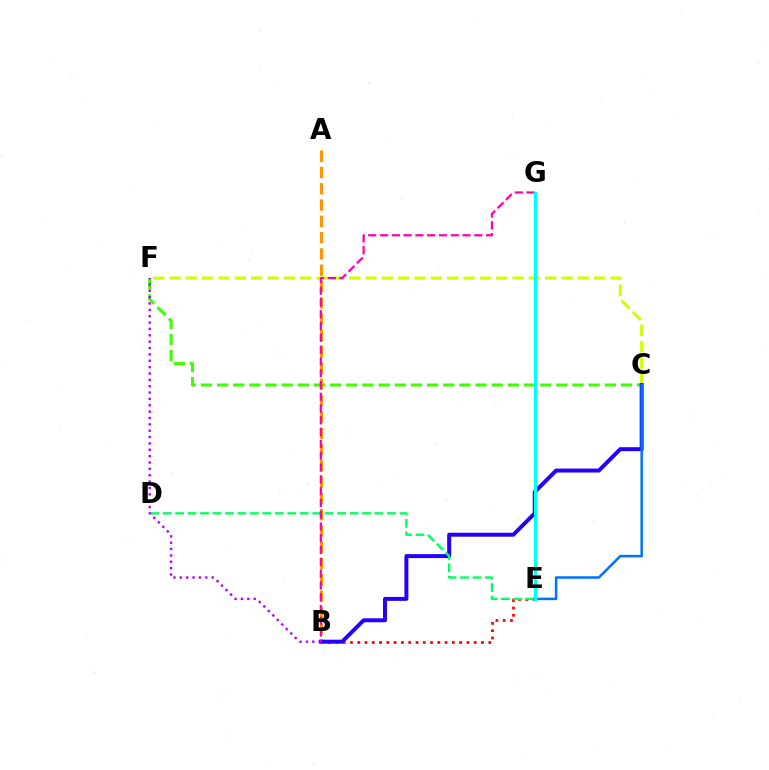{('C', 'F'): [{'color': '#3dff00', 'line_style': 'dashed', 'thickness': 2.2}, {'color': '#d1ff00', 'line_style': 'dashed', 'thickness': 2.22}], ('B', 'E'): [{'color': '#ff0000', 'line_style': 'dotted', 'thickness': 1.98}], ('A', 'B'): [{'color': '#ff9400', 'line_style': 'dashed', 'thickness': 2.21}], ('B', 'C'): [{'color': '#2500ff', 'line_style': 'solid', 'thickness': 2.86}], ('D', 'E'): [{'color': '#00ff5c', 'line_style': 'dashed', 'thickness': 1.69}], ('B', 'F'): [{'color': '#b900ff', 'line_style': 'dotted', 'thickness': 1.73}], ('C', 'E'): [{'color': '#0074ff', 'line_style': 'solid', 'thickness': 1.83}], ('B', 'G'): [{'color': '#ff00ac', 'line_style': 'dashed', 'thickness': 1.6}], ('E', 'G'): [{'color': '#00fff6', 'line_style': 'solid', 'thickness': 2.31}]}